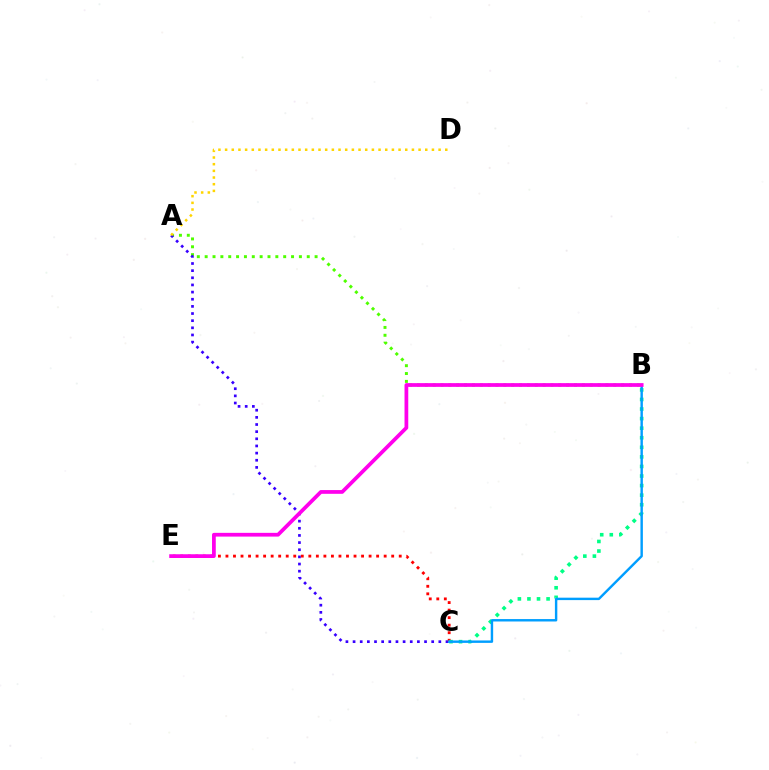{('A', 'B'): [{'color': '#4fff00', 'line_style': 'dotted', 'thickness': 2.13}], ('A', 'C'): [{'color': '#3700ff', 'line_style': 'dotted', 'thickness': 1.94}], ('C', 'E'): [{'color': '#ff0000', 'line_style': 'dotted', 'thickness': 2.05}], ('B', 'C'): [{'color': '#00ff86', 'line_style': 'dotted', 'thickness': 2.6}, {'color': '#009eff', 'line_style': 'solid', 'thickness': 1.74}], ('A', 'D'): [{'color': '#ffd500', 'line_style': 'dotted', 'thickness': 1.81}], ('B', 'E'): [{'color': '#ff00ed', 'line_style': 'solid', 'thickness': 2.7}]}